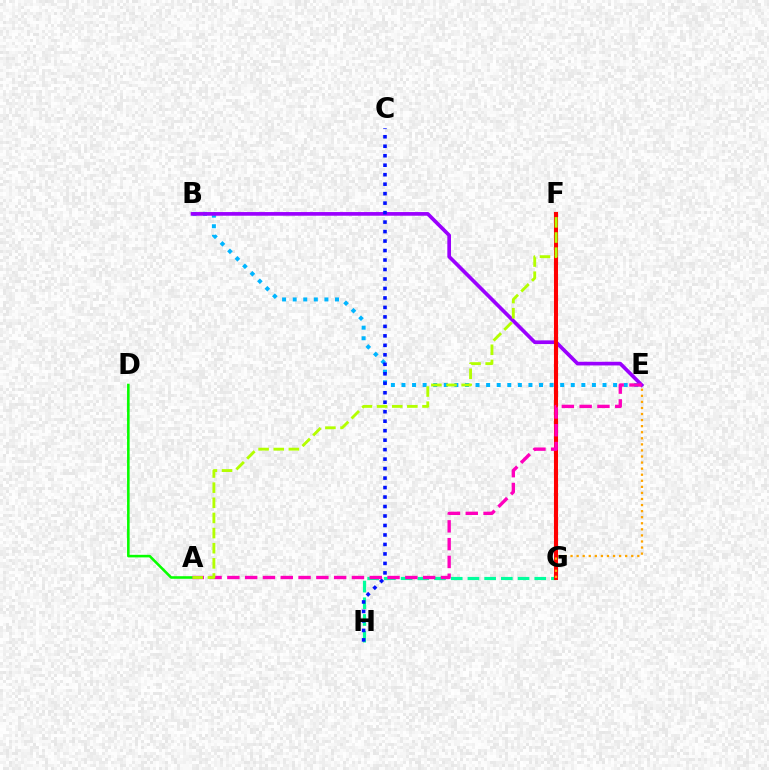{('B', 'E'): [{'color': '#00b5ff', 'line_style': 'dotted', 'thickness': 2.87}, {'color': '#9b00ff', 'line_style': 'solid', 'thickness': 2.64}], ('G', 'H'): [{'color': '#00ff9d', 'line_style': 'dashed', 'thickness': 2.27}], ('F', 'G'): [{'color': '#ff0000', 'line_style': 'solid', 'thickness': 2.94}], ('A', 'D'): [{'color': '#08ff00', 'line_style': 'solid', 'thickness': 1.85}], ('C', 'H'): [{'color': '#0010ff', 'line_style': 'dotted', 'thickness': 2.58}], ('A', 'E'): [{'color': '#ff00bd', 'line_style': 'dashed', 'thickness': 2.42}], ('E', 'G'): [{'color': '#ffa500', 'line_style': 'dotted', 'thickness': 1.65}], ('A', 'F'): [{'color': '#b3ff00', 'line_style': 'dashed', 'thickness': 2.06}]}